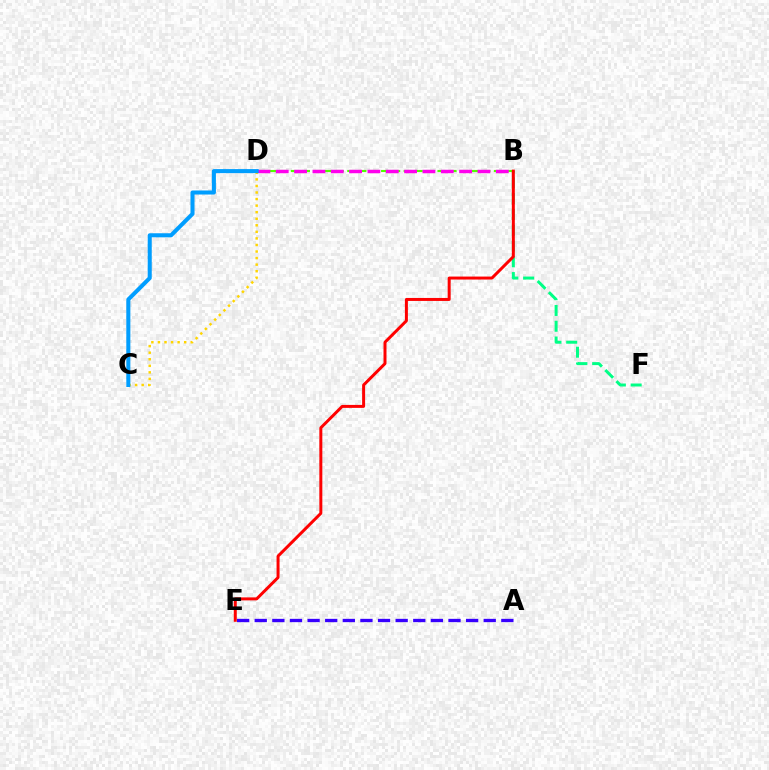{('A', 'E'): [{'color': '#3700ff', 'line_style': 'dashed', 'thickness': 2.39}], ('B', 'F'): [{'color': '#00ff86', 'line_style': 'dashed', 'thickness': 2.14}], ('B', 'D'): [{'color': '#4fff00', 'line_style': 'dashed', 'thickness': 1.53}, {'color': '#ff00ed', 'line_style': 'dashed', 'thickness': 2.49}], ('C', 'D'): [{'color': '#ffd500', 'line_style': 'dotted', 'thickness': 1.78}, {'color': '#009eff', 'line_style': 'solid', 'thickness': 2.92}], ('B', 'E'): [{'color': '#ff0000', 'line_style': 'solid', 'thickness': 2.15}]}